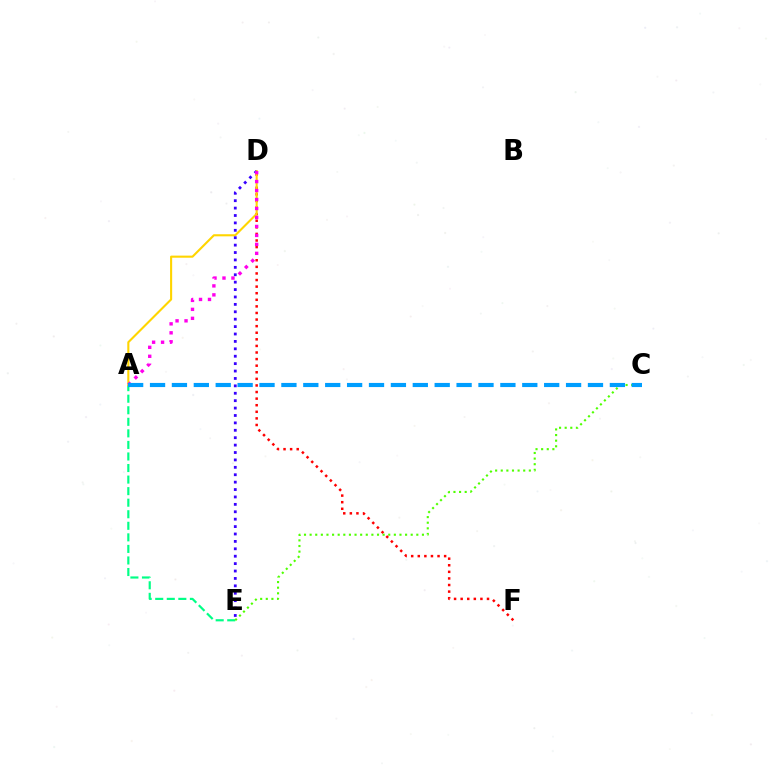{('D', 'F'): [{'color': '#ff0000', 'line_style': 'dotted', 'thickness': 1.79}], ('A', 'E'): [{'color': '#00ff86', 'line_style': 'dashed', 'thickness': 1.57}], ('A', 'D'): [{'color': '#ffd500', 'line_style': 'solid', 'thickness': 1.52}, {'color': '#ff00ed', 'line_style': 'dotted', 'thickness': 2.44}], ('C', 'E'): [{'color': '#4fff00', 'line_style': 'dotted', 'thickness': 1.53}], ('D', 'E'): [{'color': '#3700ff', 'line_style': 'dotted', 'thickness': 2.01}], ('A', 'C'): [{'color': '#009eff', 'line_style': 'dashed', 'thickness': 2.97}]}